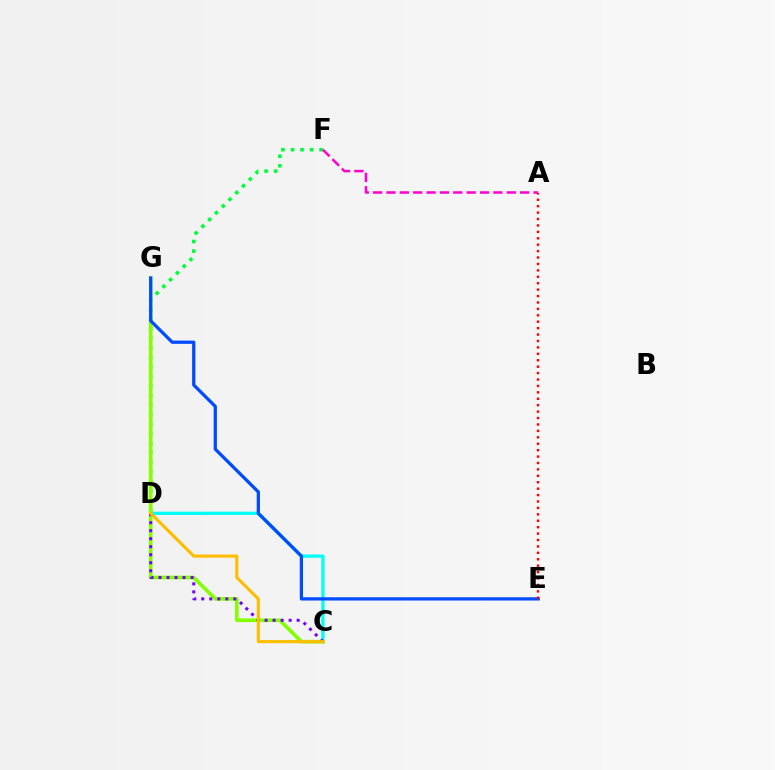{('C', 'D'): [{'color': '#00fff6', 'line_style': 'solid', 'thickness': 2.37}, {'color': '#7200ff', 'line_style': 'dotted', 'thickness': 2.18}, {'color': '#ffbd00', 'line_style': 'solid', 'thickness': 2.24}], ('D', 'F'): [{'color': '#00ff39', 'line_style': 'dotted', 'thickness': 2.59}], ('C', 'G'): [{'color': '#84ff00', 'line_style': 'solid', 'thickness': 2.62}], ('A', 'F'): [{'color': '#ff00cf', 'line_style': 'dashed', 'thickness': 1.82}], ('E', 'G'): [{'color': '#004bff', 'line_style': 'solid', 'thickness': 2.34}], ('A', 'E'): [{'color': '#ff0000', 'line_style': 'dotted', 'thickness': 1.74}]}